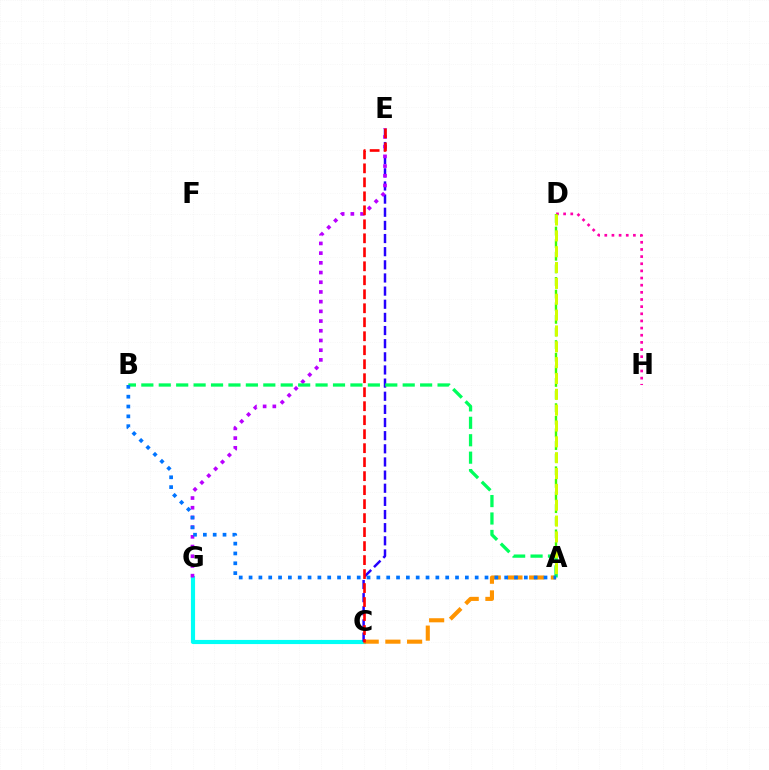{('C', 'G'): [{'color': '#00fff6', 'line_style': 'solid', 'thickness': 2.97}], ('A', 'C'): [{'color': '#ff9400', 'line_style': 'dashed', 'thickness': 2.95}], ('C', 'E'): [{'color': '#2500ff', 'line_style': 'dashed', 'thickness': 1.79}, {'color': '#ff0000', 'line_style': 'dashed', 'thickness': 1.9}], ('E', 'G'): [{'color': '#b900ff', 'line_style': 'dotted', 'thickness': 2.64}], ('D', 'H'): [{'color': '#ff00ac', 'line_style': 'dotted', 'thickness': 1.94}], ('A', 'D'): [{'color': '#3dff00', 'line_style': 'dashed', 'thickness': 1.71}, {'color': '#d1ff00', 'line_style': 'dashed', 'thickness': 2.15}], ('A', 'B'): [{'color': '#00ff5c', 'line_style': 'dashed', 'thickness': 2.37}, {'color': '#0074ff', 'line_style': 'dotted', 'thickness': 2.67}]}